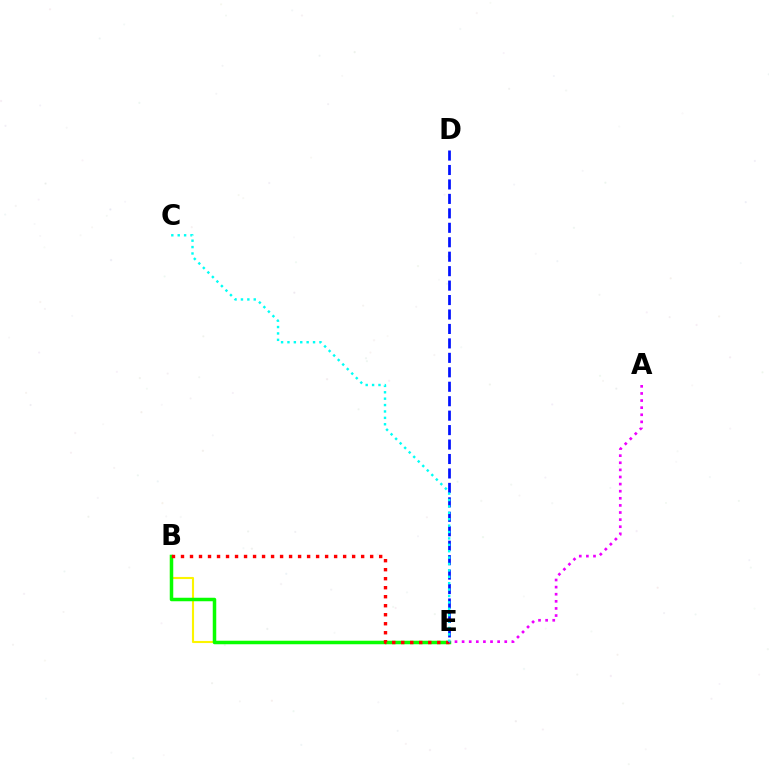{('B', 'E'): [{'color': '#fcf500', 'line_style': 'solid', 'thickness': 1.52}, {'color': '#08ff00', 'line_style': 'solid', 'thickness': 2.52}, {'color': '#ff0000', 'line_style': 'dotted', 'thickness': 2.45}], ('D', 'E'): [{'color': '#0010ff', 'line_style': 'dashed', 'thickness': 1.96}], ('A', 'E'): [{'color': '#ee00ff', 'line_style': 'dotted', 'thickness': 1.93}], ('C', 'E'): [{'color': '#00fff6', 'line_style': 'dotted', 'thickness': 1.74}]}